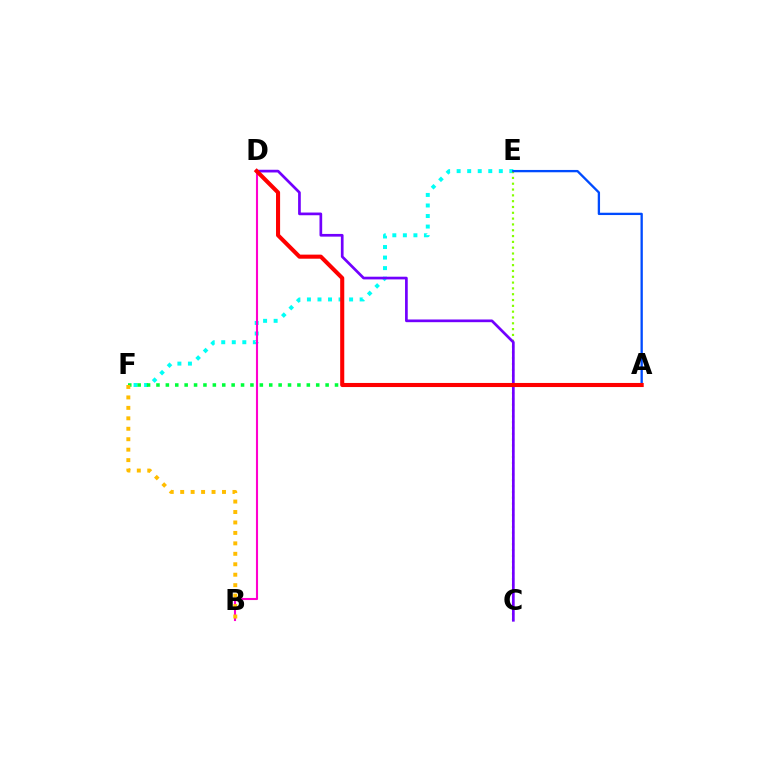{('E', 'F'): [{'color': '#00fff6', 'line_style': 'dotted', 'thickness': 2.86}], ('C', 'E'): [{'color': '#84ff00', 'line_style': 'dotted', 'thickness': 1.58}], ('B', 'D'): [{'color': '#ff00cf', 'line_style': 'solid', 'thickness': 1.51}], ('A', 'F'): [{'color': '#00ff39', 'line_style': 'dotted', 'thickness': 2.55}], ('C', 'D'): [{'color': '#7200ff', 'line_style': 'solid', 'thickness': 1.94}], ('A', 'E'): [{'color': '#004bff', 'line_style': 'solid', 'thickness': 1.67}], ('A', 'D'): [{'color': '#ff0000', 'line_style': 'solid', 'thickness': 2.94}], ('B', 'F'): [{'color': '#ffbd00', 'line_style': 'dotted', 'thickness': 2.84}]}